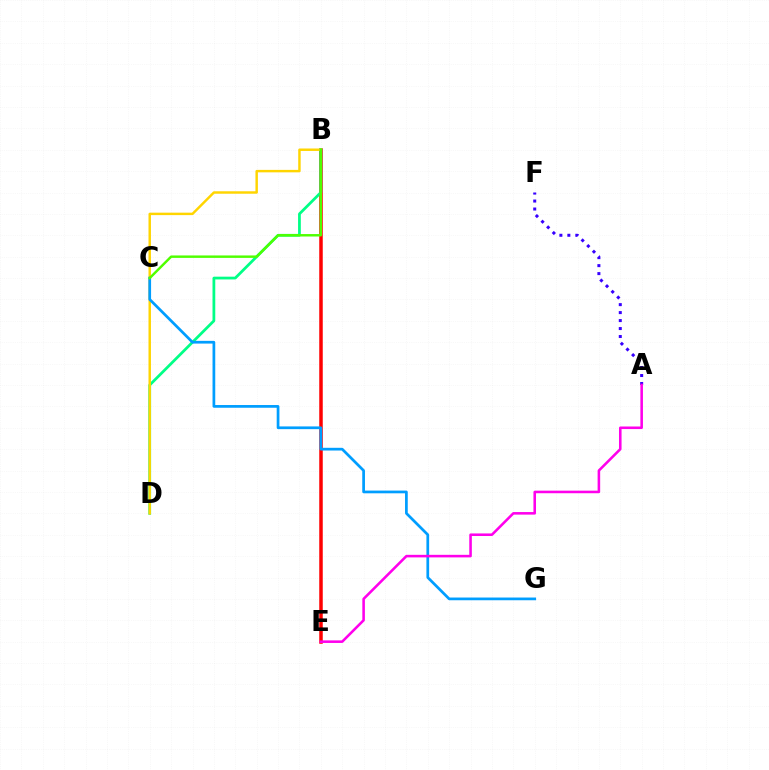{('B', 'E'): [{'color': '#ff0000', 'line_style': 'solid', 'thickness': 2.52}], ('B', 'D'): [{'color': '#00ff86', 'line_style': 'solid', 'thickness': 1.99}, {'color': '#ffd500', 'line_style': 'solid', 'thickness': 1.77}], ('C', 'G'): [{'color': '#009eff', 'line_style': 'solid', 'thickness': 1.96}], ('A', 'F'): [{'color': '#3700ff', 'line_style': 'dotted', 'thickness': 2.17}], ('A', 'E'): [{'color': '#ff00ed', 'line_style': 'solid', 'thickness': 1.85}], ('B', 'C'): [{'color': '#4fff00', 'line_style': 'solid', 'thickness': 1.76}]}